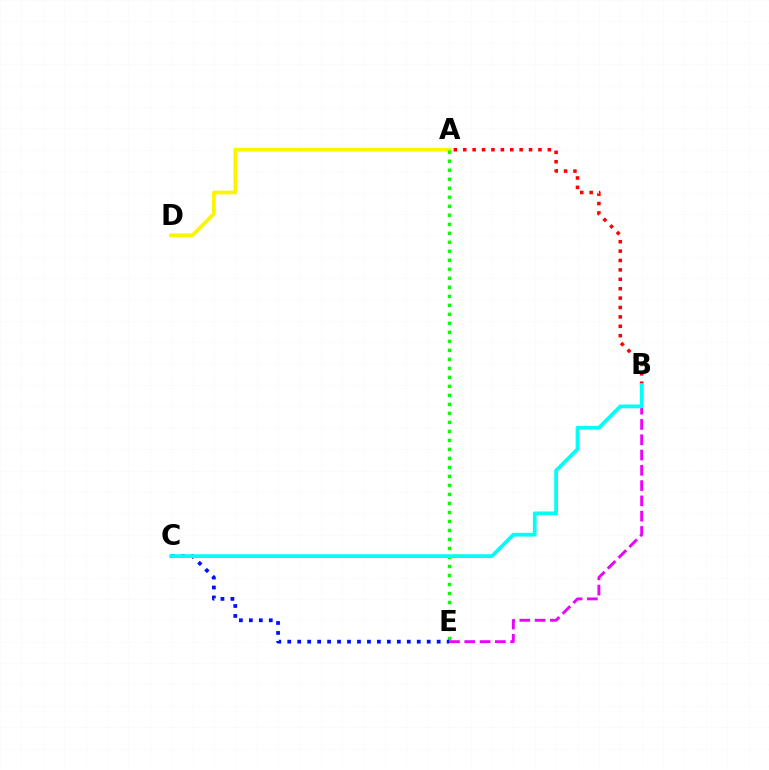{('A', 'B'): [{'color': '#ff0000', 'line_style': 'dotted', 'thickness': 2.55}], ('A', 'D'): [{'color': '#fcf500', 'line_style': 'solid', 'thickness': 2.7}], ('A', 'E'): [{'color': '#08ff00', 'line_style': 'dotted', 'thickness': 2.45}], ('B', 'E'): [{'color': '#ee00ff', 'line_style': 'dashed', 'thickness': 2.08}], ('C', 'E'): [{'color': '#0010ff', 'line_style': 'dotted', 'thickness': 2.71}], ('B', 'C'): [{'color': '#00fff6', 'line_style': 'solid', 'thickness': 2.69}]}